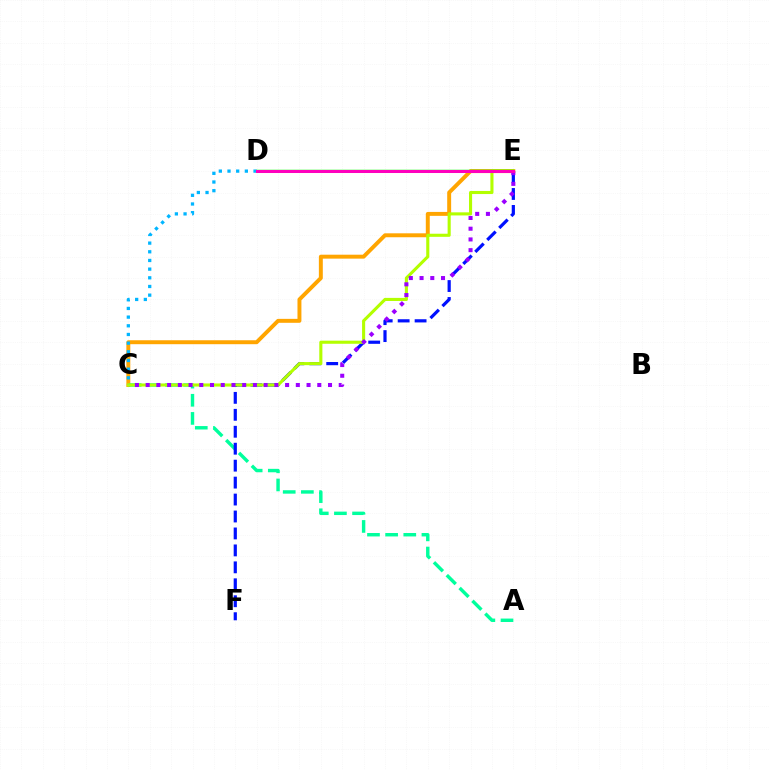{('C', 'E'): [{'color': '#ffa500', 'line_style': 'solid', 'thickness': 2.83}, {'color': '#b3ff00', 'line_style': 'solid', 'thickness': 2.23}, {'color': '#9b00ff', 'line_style': 'dotted', 'thickness': 2.91}], ('A', 'C'): [{'color': '#00ff9d', 'line_style': 'dashed', 'thickness': 2.47}], ('E', 'F'): [{'color': '#0010ff', 'line_style': 'dashed', 'thickness': 2.3}], ('D', 'E'): [{'color': '#08ff00', 'line_style': 'solid', 'thickness': 1.78}, {'color': '#ff0000', 'line_style': 'dotted', 'thickness': 1.84}, {'color': '#ff00bd', 'line_style': 'solid', 'thickness': 2.17}], ('C', 'D'): [{'color': '#00b5ff', 'line_style': 'dotted', 'thickness': 2.36}]}